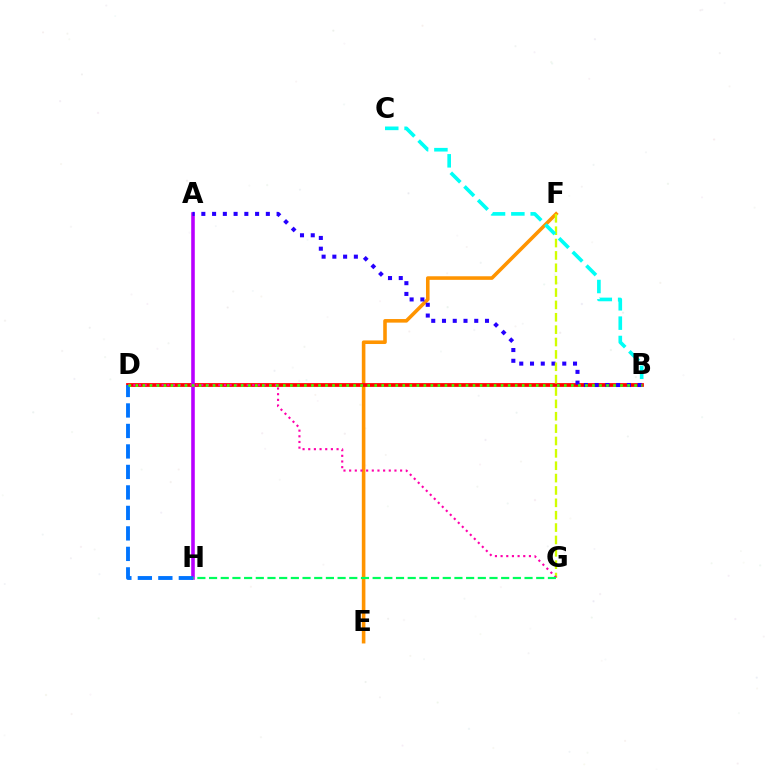{('E', 'F'): [{'color': '#ff9400', 'line_style': 'solid', 'thickness': 2.58}], ('B', 'D'): [{'color': '#ff0000', 'line_style': 'solid', 'thickness': 2.71}, {'color': '#3dff00', 'line_style': 'dotted', 'thickness': 1.91}], ('A', 'H'): [{'color': '#b900ff', 'line_style': 'solid', 'thickness': 2.57}], ('A', 'B'): [{'color': '#2500ff', 'line_style': 'dotted', 'thickness': 2.92}], ('F', 'G'): [{'color': '#d1ff00', 'line_style': 'dashed', 'thickness': 1.68}], ('D', 'H'): [{'color': '#0074ff', 'line_style': 'dashed', 'thickness': 2.78}], ('D', 'G'): [{'color': '#ff00ac', 'line_style': 'dotted', 'thickness': 1.54}], ('B', 'C'): [{'color': '#00fff6', 'line_style': 'dashed', 'thickness': 2.63}], ('G', 'H'): [{'color': '#00ff5c', 'line_style': 'dashed', 'thickness': 1.59}]}